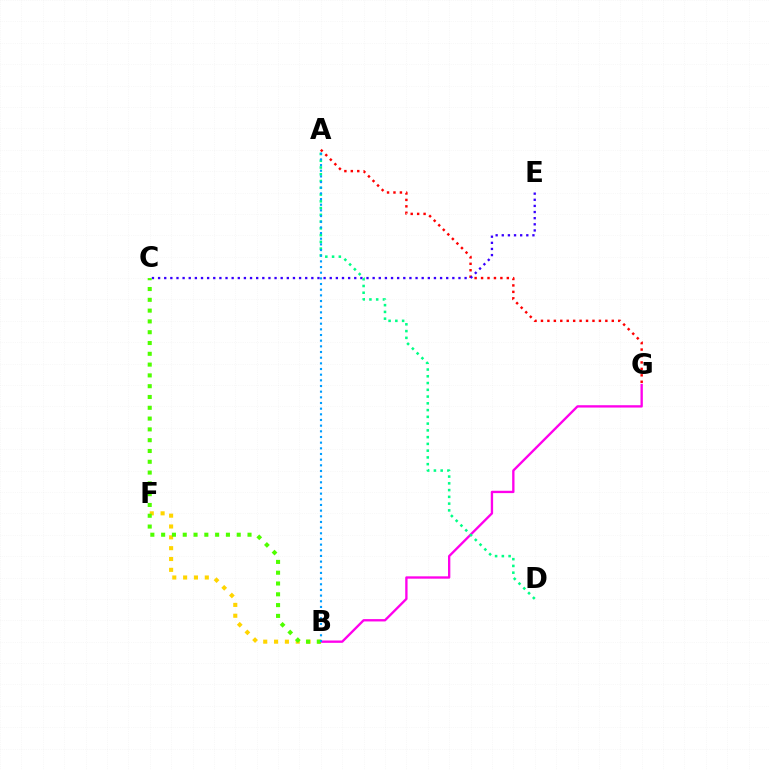{('B', 'G'): [{'color': '#ff00ed', 'line_style': 'solid', 'thickness': 1.68}], ('A', 'G'): [{'color': '#ff0000', 'line_style': 'dotted', 'thickness': 1.75}], ('C', 'E'): [{'color': '#3700ff', 'line_style': 'dotted', 'thickness': 1.67}], ('B', 'F'): [{'color': '#ffd500', 'line_style': 'dotted', 'thickness': 2.94}], ('A', 'D'): [{'color': '#00ff86', 'line_style': 'dotted', 'thickness': 1.84}], ('B', 'C'): [{'color': '#4fff00', 'line_style': 'dotted', 'thickness': 2.93}], ('A', 'B'): [{'color': '#009eff', 'line_style': 'dotted', 'thickness': 1.54}]}